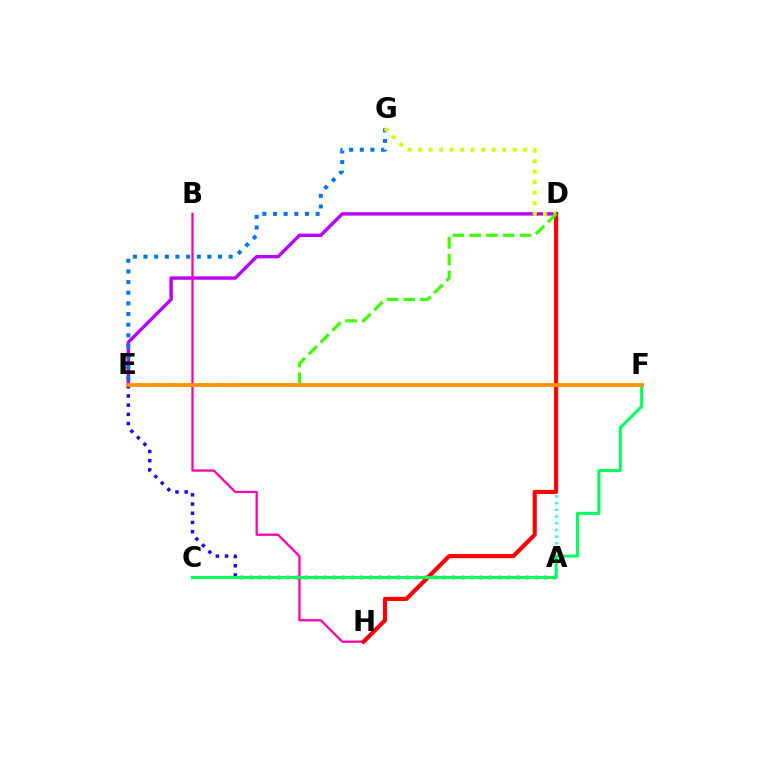{('A', 'E'): [{'color': '#2500ff', 'line_style': 'dotted', 'thickness': 2.5}], ('A', 'D'): [{'color': '#00fff6', 'line_style': 'dotted', 'thickness': 1.82}], ('D', 'E'): [{'color': '#b900ff', 'line_style': 'solid', 'thickness': 2.44}, {'color': '#3dff00', 'line_style': 'dashed', 'thickness': 2.28}], ('E', 'G'): [{'color': '#0074ff', 'line_style': 'dotted', 'thickness': 2.89}], ('B', 'H'): [{'color': '#ff00ac', 'line_style': 'solid', 'thickness': 1.63}], ('D', 'H'): [{'color': '#ff0000', 'line_style': 'solid', 'thickness': 2.98}], ('C', 'F'): [{'color': '#00ff5c', 'line_style': 'solid', 'thickness': 2.18}], ('D', 'G'): [{'color': '#d1ff00', 'line_style': 'dotted', 'thickness': 2.85}], ('E', 'F'): [{'color': '#ff9400', 'line_style': 'solid', 'thickness': 2.74}]}